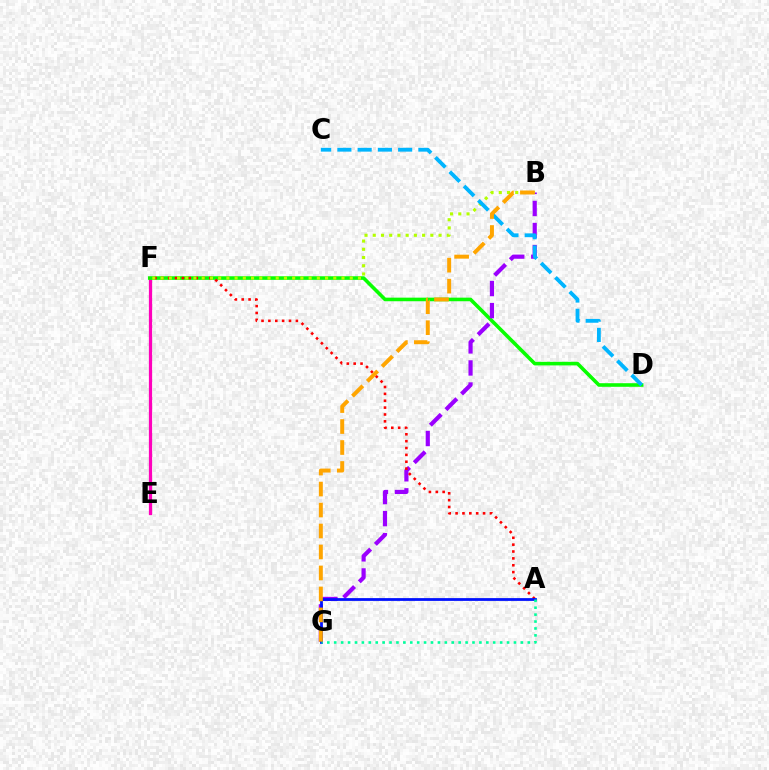{('E', 'F'): [{'color': '#ff00bd', 'line_style': 'solid', 'thickness': 2.33}], ('D', 'F'): [{'color': '#08ff00', 'line_style': 'solid', 'thickness': 2.58}], ('B', 'G'): [{'color': '#9b00ff', 'line_style': 'dashed', 'thickness': 3.0}, {'color': '#ffa500', 'line_style': 'dashed', 'thickness': 2.85}], ('A', 'F'): [{'color': '#ff0000', 'line_style': 'dotted', 'thickness': 1.87}], ('B', 'F'): [{'color': '#b3ff00', 'line_style': 'dotted', 'thickness': 2.23}], ('A', 'G'): [{'color': '#0010ff', 'line_style': 'solid', 'thickness': 1.99}, {'color': '#00ff9d', 'line_style': 'dotted', 'thickness': 1.88}], ('C', 'D'): [{'color': '#00b5ff', 'line_style': 'dashed', 'thickness': 2.75}]}